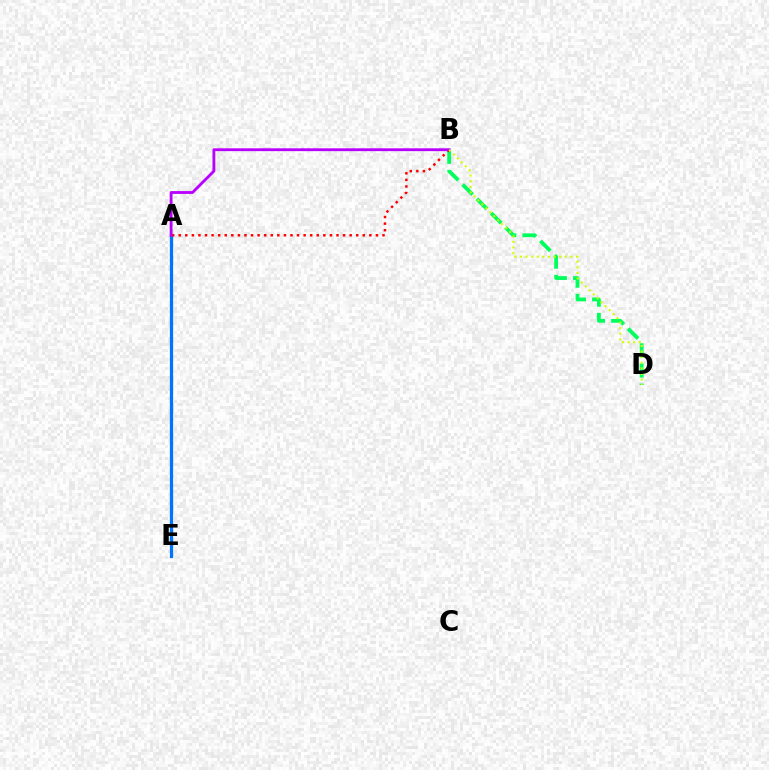{('A', 'E'): [{'color': '#0074ff', 'line_style': 'solid', 'thickness': 2.34}], ('B', 'D'): [{'color': '#00ff5c', 'line_style': 'dashed', 'thickness': 2.75}, {'color': '#d1ff00', 'line_style': 'dotted', 'thickness': 1.52}], ('A', 'B'): [{'color': '#ff0000', 'line_style': 'dotted', 'thickness': 1.79}, {'color': '#b900ff', 'line_style': 'solid', 'thickness': 2.04}]}